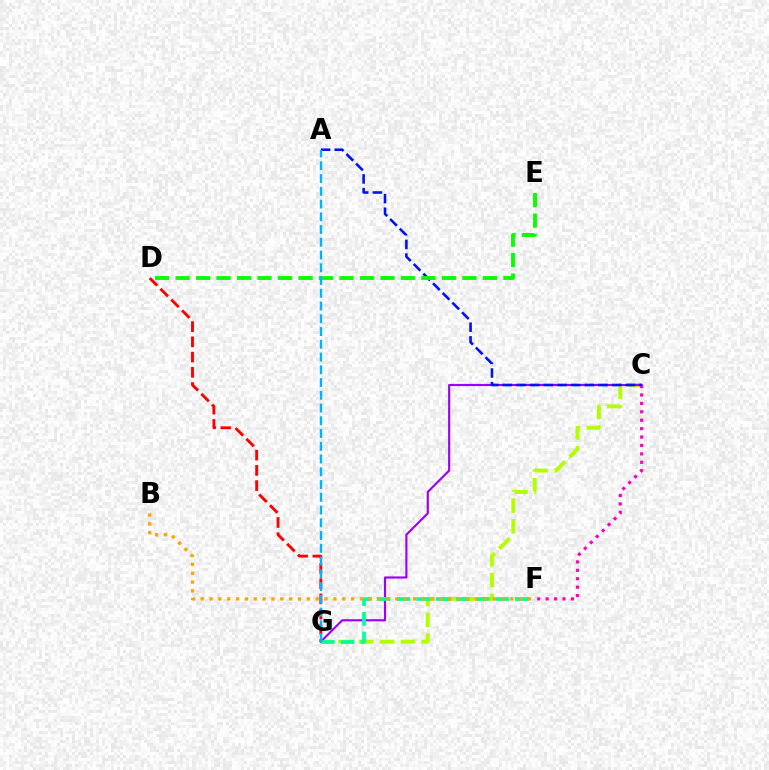{('C', 'G'): [{'color': '#b3ff00', 'line_style': 'dashed', 'thickness': 2.83}, {'color': '#9b00ff', 'line_style': 'solid', 'thickness': 1.54}], ('C', 'F'): [{'color': '#ff00bd', 'line_style': 'dotted', 'thickness': 2.29}], ('F', 'G'): [{'color': '#00ff9d', 'line_style': 'dashed', 'thickness': 2.68}], ('D', 'G'): [{'color': '#ff0000', 'line_style': 'dashed', 'thickness': 2.07}], ('A', 'C'): [{'color': '#0010ff', 'line_style': 'dashed', 'thickness': 1.86}], ('D', 'E'): [{'color': '#08ff00', 'line_style': 'dashed', 'thickness': 2.78}], ('A', 'G'): [{'color': '#00b5ff', 'line_style': 'dashed', 'thickness': 1.73}], ('B', 'F'): [{'color': '#ffa500', 'line_style': 'dotted', 'thickness': 2.4}]}